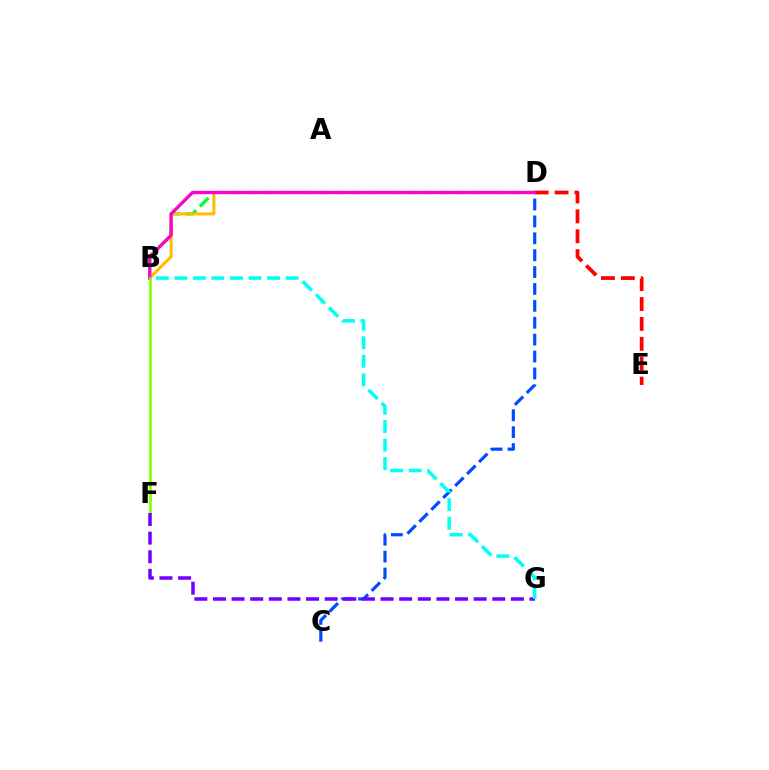{('B', 'D'): [{'color': '#00ff39', 'line_style': 'dashed', 'thickness': 2.37}, {'color': '#ffbd00', 'line_style': 'solid', 'thickness': 2.16}, {'color': '#ff00cf', 'line_style': 'solid', 'thickness': 2.38}], ('D', 'E'): [{'color': '#ff0000', 'line_style': 'dashed', 'thickness': 2.7}], ('C', 'D'): [{'color': '#004bff', 'line_style': 'dashed', 'thickness': 2.29}], ('B', 'F'): [{'color': '#84ff00', 'line_style': 'solid', 'thickness': 1.94}], ('F', 'G'): [{'color': '#7200ff', 'line_style': 'dashed', 'thickness': 2.53}], ('B', 'G'): [{'color': '#00fff6', 'line_style': 'dashed', 'thickness': 2.52}]}